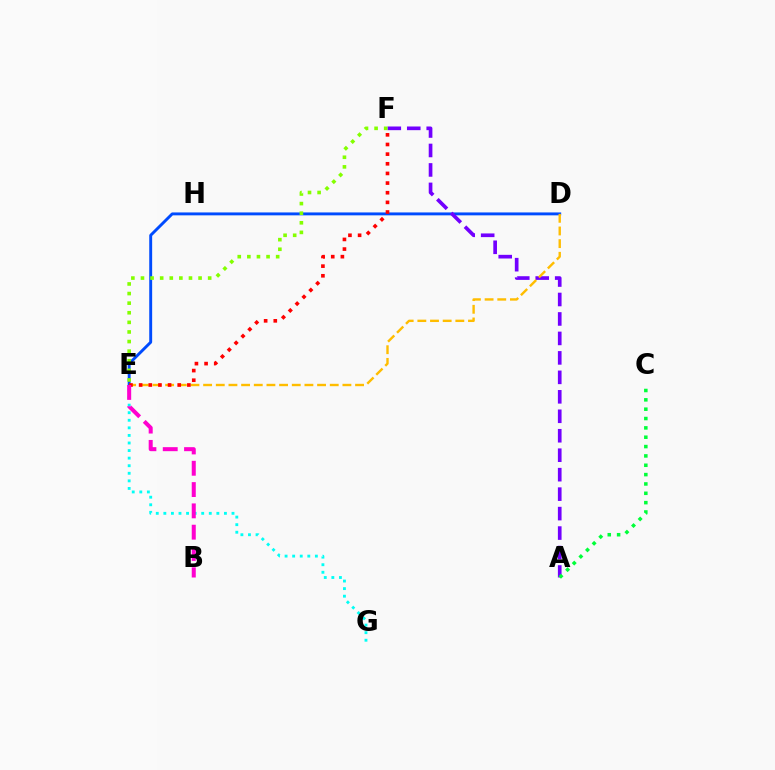{('D', 'E'): [{'color': '#004bff', 'line_style': 'solid', 'thickness': 2.1}, {'color': '#ffbd00', 'line_style': 'dashed', 'thickness': 1.72}], ('E', 'G'): [{'color': '#00fff6', 'line_style': 'dotted', 'thickness': 2.06}], ('A', 'F'): [{'color': '#7200ff', 'line_style': 'dashed', 'thickness': 2.64}], ('E', 'F'): [{'color': '#ff0000', 'line_style': 'dotted', 'thickness': 2.62}, {'color': '#84ff00', 'line_style': 'dotted', 'thickness': 2.61}], ('B', 'E'): [{'color': '#ff00cf', 'line_style': 'dashed', 'thickness': 2.89}], ('A', 'C'): [{'color': '#00ff39', 'line_style': 'dotted', 'thickness': 2.54}]}